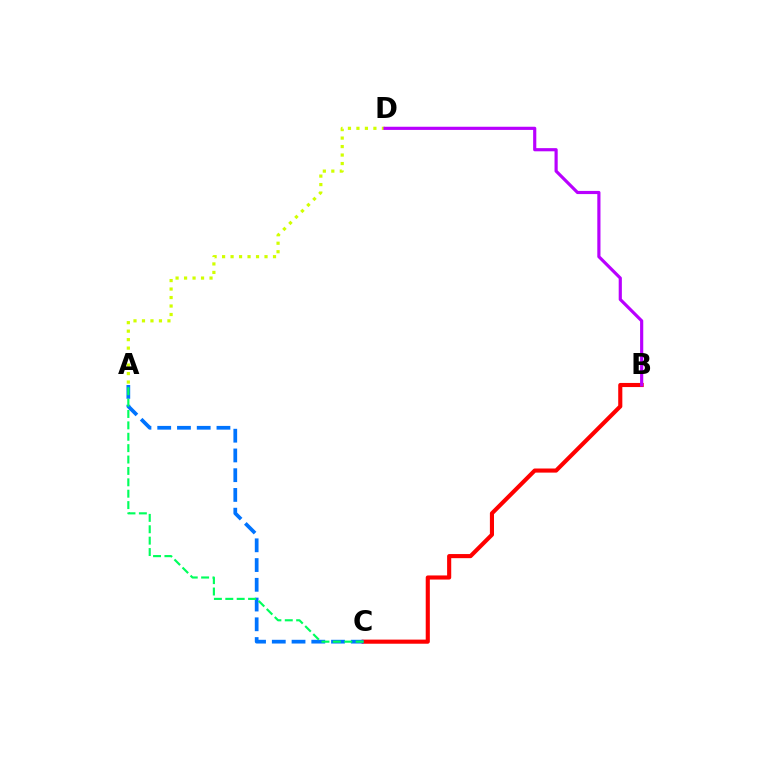{('A', 'D'): [{'color': '#d1ff00', 'line_style': 'dotted', 'thickness': 2.31}], ('B', 'C'): [{'color': '#ff0000', 'line_style': 'solid', 'thickness': 2.96}], ('A', 'C'): [{'color': '#0074ff', 'line_style': 'dashed', 'thickness': 2.68}, {'color': '#00ff5c', 'line_style': 'dashed', 'thickness': 1.55}], ('B', 'D'): [{'color': '#b900ff', 'line_style': 'solid', 'thickness': 2.28}]}